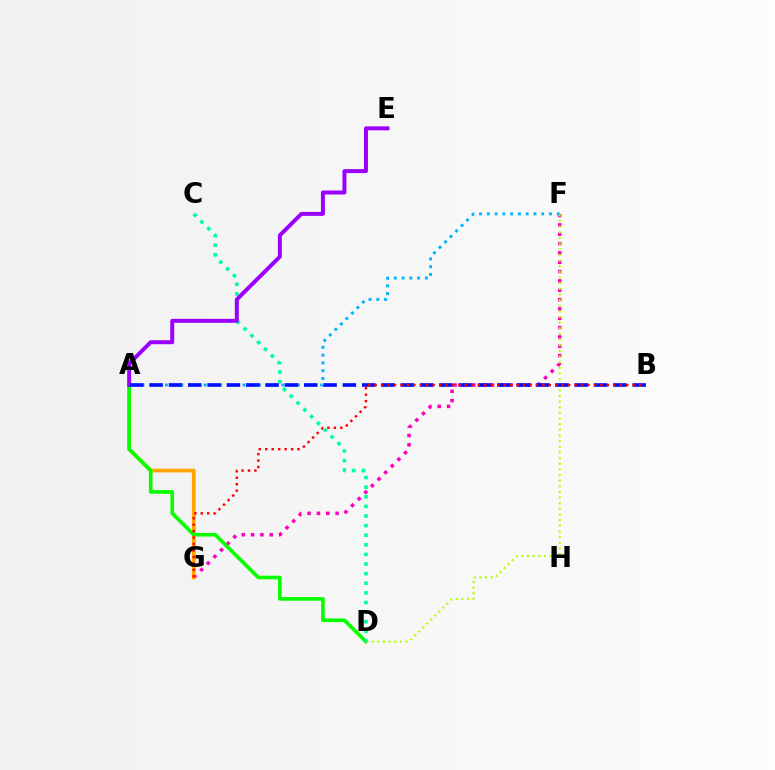{('F', 'G'): [{'color': '#ff00bd', 'line_style': 'dotted', 'thickness': 2.54}], ('A', 'F'): [{'color': '#00b5ff', 'line_style': 'dotted', 'thickness': 2.11}], ('A', 'G'): [{'color': '#ffa500', 'line_style': 'solid', 'thickness': 2.66}], ('A', 'D'): [{'color': '#08ff00', 'line_style': 'solid', 'thickness': 2.61}], ('D', 'F'): [{'color': '#b3ff00', 'line_style': 'dotted', 'thickness': 1.53}], ('C', 'D'): [{'color': '#00ff9d', 'line_style': 'dotted', 'thickness': 2.61}], ('A', 'E'): [{'color': '#9b00ff', 'line_style': 'solid', 'thickness': 2.85}], ('A', 'B'): [{'color': '#0010ff', 'line_style': 'dashed', 'thickness': 2.63}], ('B', 'G'): [{'color': '#ff0000', 'line_style': 'dotted', 'thickness': 1.75}]}